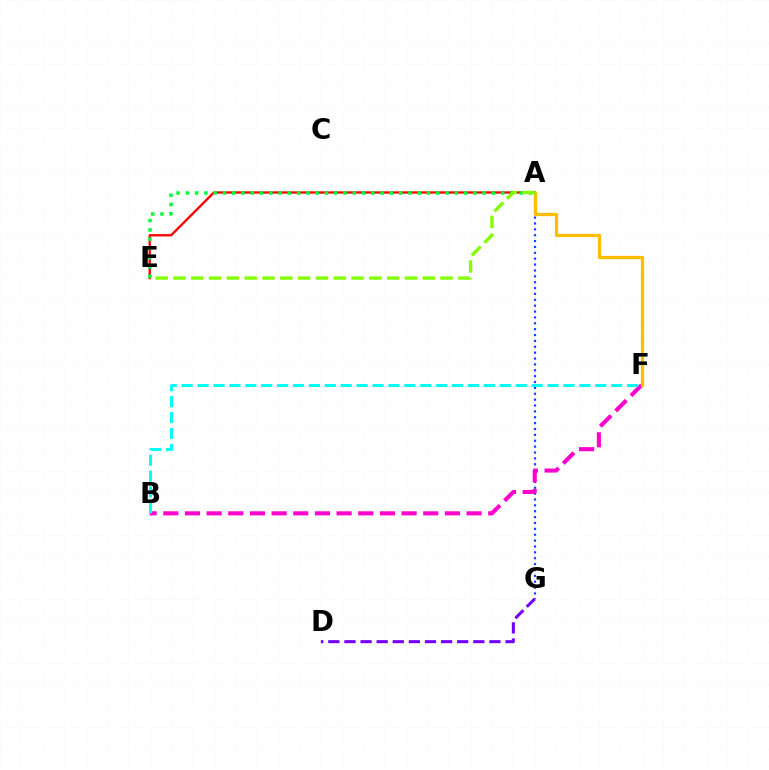{('A', 'E'): [{'color': '#ff0000', 'line_style': 'solid', 'thickness': 1.67}, {'color': '#00ff39', 'line_style': 'dotted', 'thickness': 2.52}, {'color': '#84ff00', 'line_style': 'dashed', 'thickness': 2.42}], ('A', 'G'): [{'color': '#004bff', 'line_style': 'dotted', 'thickness': 1.6}], ('B', 'F'): [{'color': '#ff00cf', 'line_style': 'dashed', 'thickness': 2.94}, {'color': '#00fff6', 'line_style': 'dashed', 'thickness': 2.16}], ('A', 'F'): [{'color': '#ffbd00', 'line_style': 'solid', 'thickness': 2.37}], ('D', 'G'): [{'color': '#7200ff', 'line_style': 'dashed', 'thickness': 2.19}]}